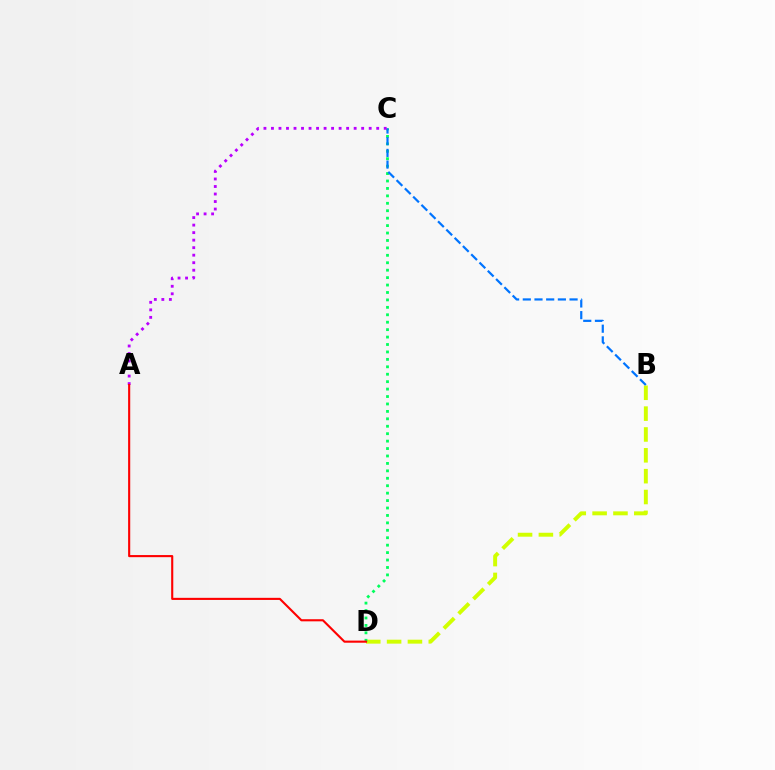{('B', 'D'): [{'color': '#d1ff00', 'line_style': 'dashed', 'thickness': 2.83}], ('C', 'D'): [{'color': '#00ff5c', 'line_style': 'dotted', 'thickness': 2.02}], ('B', 'C'): [{'color': '#0074ff', 'line_style': 'dashed', 'thickness': 1.59}], ('A', 'C'): [{'color': '#b900ff', 'line_style': 'dotted', 'thickness': 2.04}], ('A', 'D'): [{'color': '#ff0000', 'line_style': 'solid', 'thickness': 1.52}]}